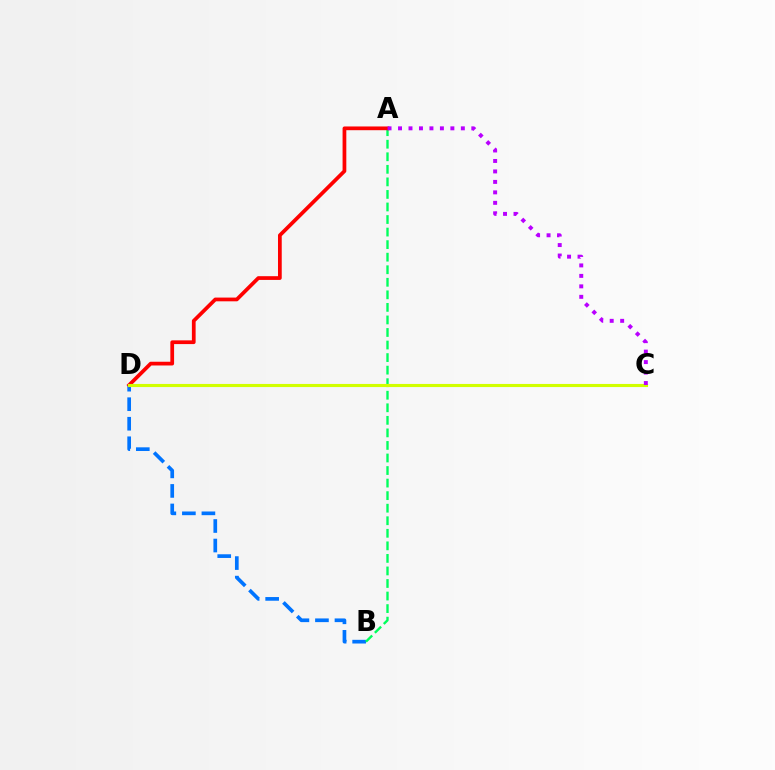{('B', 'D'): [{'color': '#0074ff', 'line_style': 'dashed', 'thickness': 2.65}], ('A', 'B'): [{'color': '#00ff5c', 'line_style': 'dashed', 'thickness': 1.7}], ('A', 'D'): [{'color': '#ff0000', 'line_style': 'solid', 'thickness': 2.69}], ('C', 'D'): [{'color': '#d1ff00', 'line_style': 'solid', 'thickness': 2.24}], ('A', 'C'): [{'color': '#b900ff', 'line_style': 'dotted', 'thickness': 2.84}]}